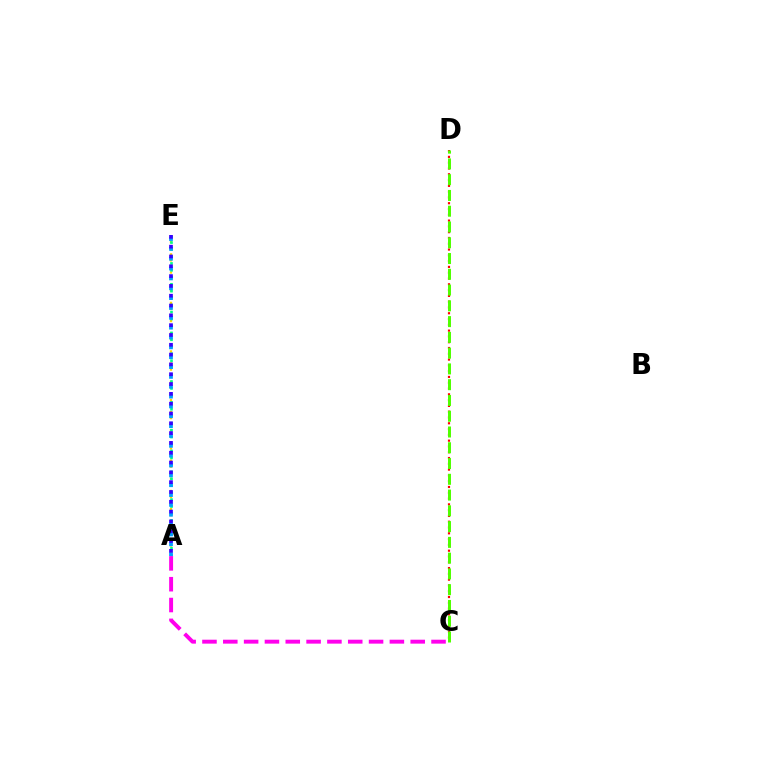{('A', 'E'): [{'color': '#ffd500', 'line_style': 'dotted', 'thickness': 1.65}, {'color': '#00ff86', 'line_style': 'dotted', 'thickness': 1.89}, {'color': '#009eff', 'line_style': 'dotted', 'thickness': 2.68}, {'color': '#3700ff', 'line_style': 'dotted', 'thickness': 2.67}], ('A', 'C'): [{'color': '#ff00ed', 'line_style': 'dashed', 'thickness': 2.83}], ('C', 'D'): [{'color': '#ff0000', 'line_style': 'dotted', 'thickness': 1.57}, {'color': '#4fff00', 'line_style': 'dashed', 'thickness': 2.14}]}